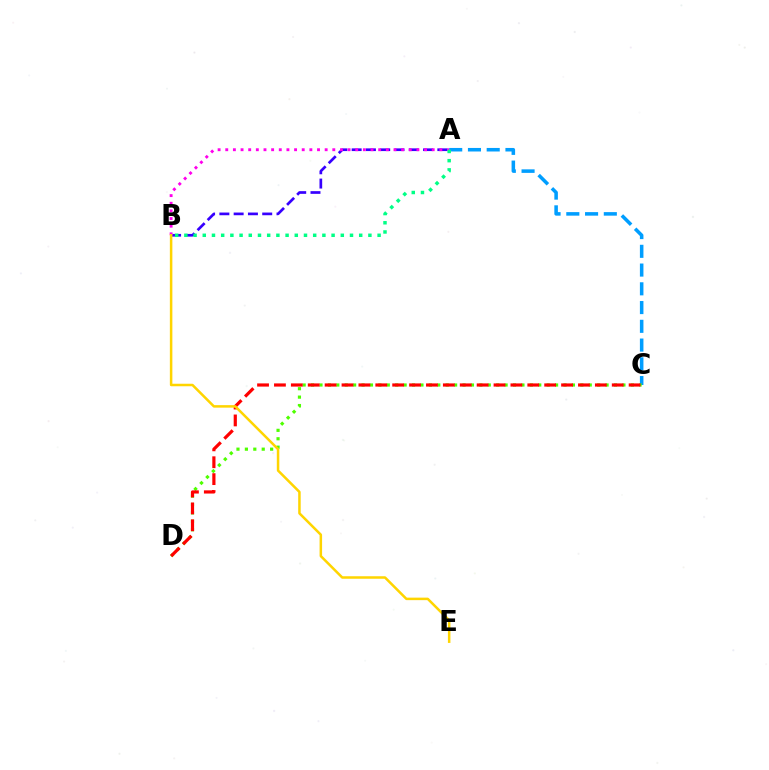{('A', 'B'): [{'color': '#3700ff', 'line_style': 'dashed', 'thickness': 1.94}, {'color': '#ff00ed', 'line_style': 'dotted', 'thickness': 2.08}, {'color': '#00ff86', 'line_style': 'dotted', 'thickness': 2.5}], ('A', 'C'): [{'color': '#009eff', 'line_style': 'dashed', 'thickness': 2.55}], ('C', 'D'): [{'color': '#4fff00', 'line_style': 'dotted', 'thickness': 2.29}, {'color': '#ff0000', 'line_style': 'dashed', 'thickness': 2.29}], ('B', 'E'): [{'color': '#ffd500', 'line_style': 'solid', 'thickness': 1.81}]}